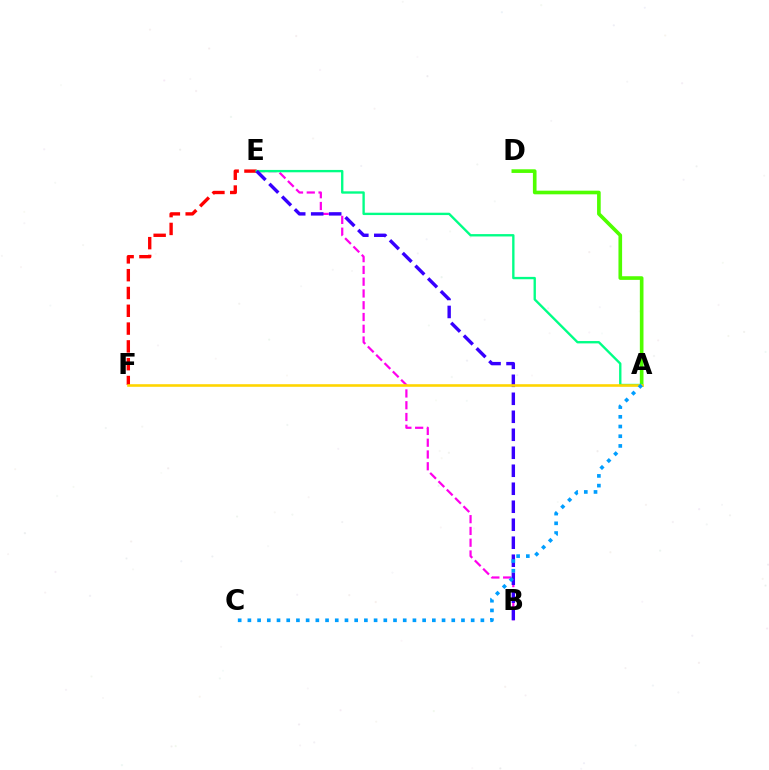{('B', 'E'): [{'color': '#ff00ed', 'line_style': 'dashed', 'thickness': 1.6}, {'color': '#3700ff', 'line_style': 'dashed', 'thickness': 2.44}], ('A', 'D'): [{'color': '#4fff00', 'line_style': 'solid', 'thickness': 2.62}], ('E', 'F'): [{'color': '#ff0000', 'line_style': 'dashed', 'thickness': 2.42}], ('A', 'E'): [{'color': '#00ff86', 'line_style': 'solid', 'thickness': 1.7}], ('A', 'F'): [{'color': '#ffd500', 'line_style': 'solid', 'thickness': 1.87}], ('A', 'C'): [{'color': '#009eff', 'line_style': 'dotted', 'thickness': 2.64}]}